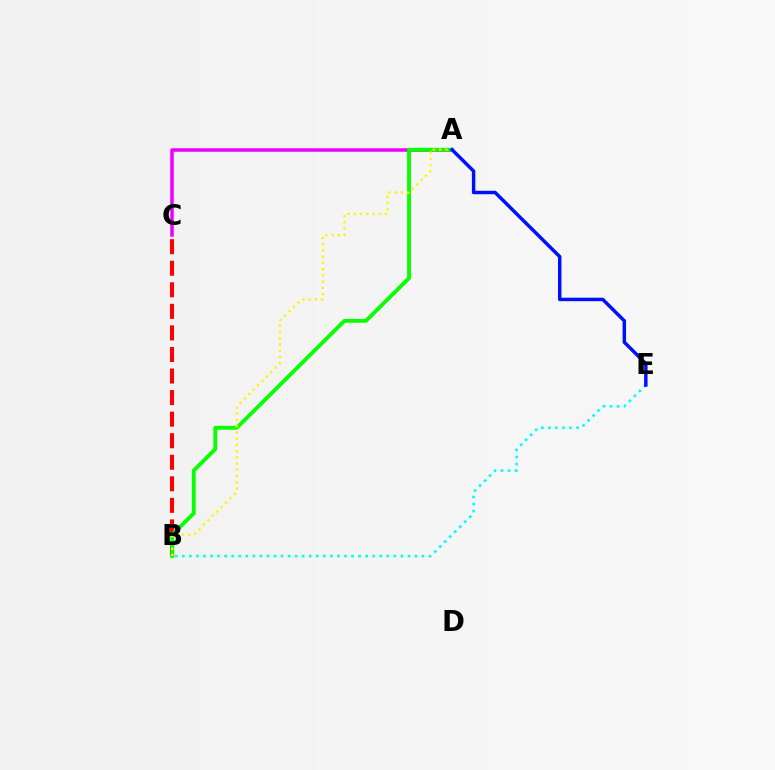{('B', 'C'): [{'color': '#ff0000', 'line_style': 'dashed', 'thickness': 2.93}], ('A', 'C'): [{'color': '#ee00ff', 'line_style': 'solid', 'thickness': 2.53}], ('B', 'E'): [{'color': '#00fff6', 'line_style': 'dotted', 'thickness': 1.92}], ('A', 'B'): [{'color': '#08ff00', 'line_style': 'solid', 'thickness': 2.78}, {'color': '#fcf500', 'line_style': 'dotted', 'thickness': 1.69}], ('A', 'E'): [{'color': '#0010ff', 'line_style': 'solid', 'thickness': 2.5}]}